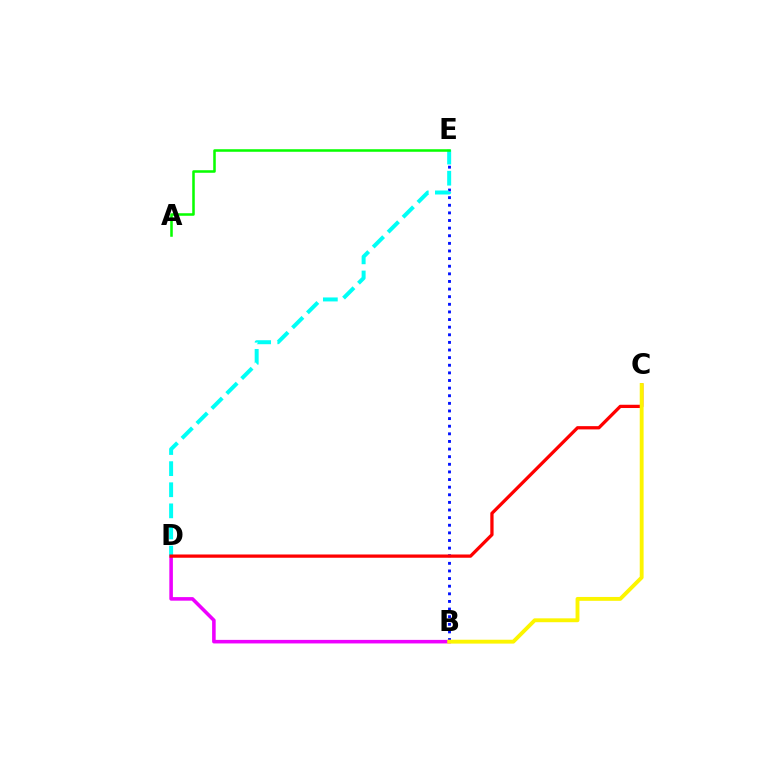{('B', 'E'): [{'color': '#0010ff', 'line_style': 'dotted', 'thickness': 2.07}], ('B', 'D'): [{'color': '#ee00ff', 'line_style': 'solid', 'thickness': 2.56}], ('D', 'E'): [{'color': '#00fff6', 'line_style': 'dashed', 'thickness': 2.87}], ('C', 'D'): [{'color': '#ff0000', 'line_style': 'solid', 'thickness': 2.35}], ('A', 'E'): [{'color': '#08ff00', 'line_style': 'solid', 'thickness': 1.83}], ('B', 'C'): [{'color': '#fcf500', 'line_style': 'solid', 'thickness': 2.78}]}